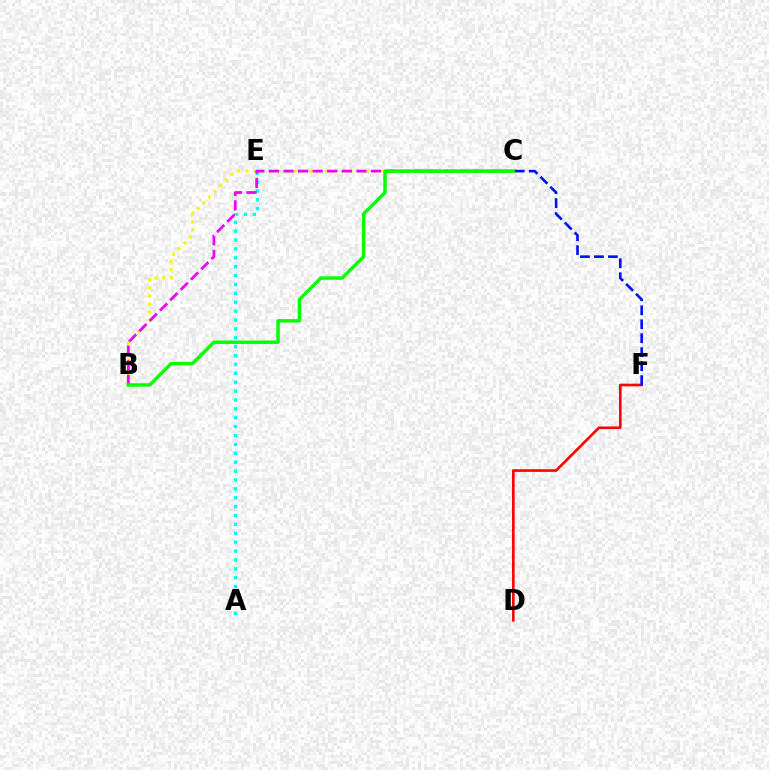{('B', 'C'): [{'color': '#fcf500', 'line_style': 'dotted', 'thickness': 2.18}, {'color': '#ee00ff', 'line_style': 'dashed', 'thickness': 1.98}, {'color': '#08ff00', 'line_style': 'solid', 'thickness': 2.47}], ('A', 'E'): [{'color': '#00fff6', 'line_style': 'dotted', 'thickness': 2.41}], ('D', 'F'): [{'color': '#ff0000', 'line_style': 'solid', 'thickness': 1.89}], ('C', 'F'): [{'color': '#0010ff', 'line_style': 'dashed', 'thickness': 1.9}]}